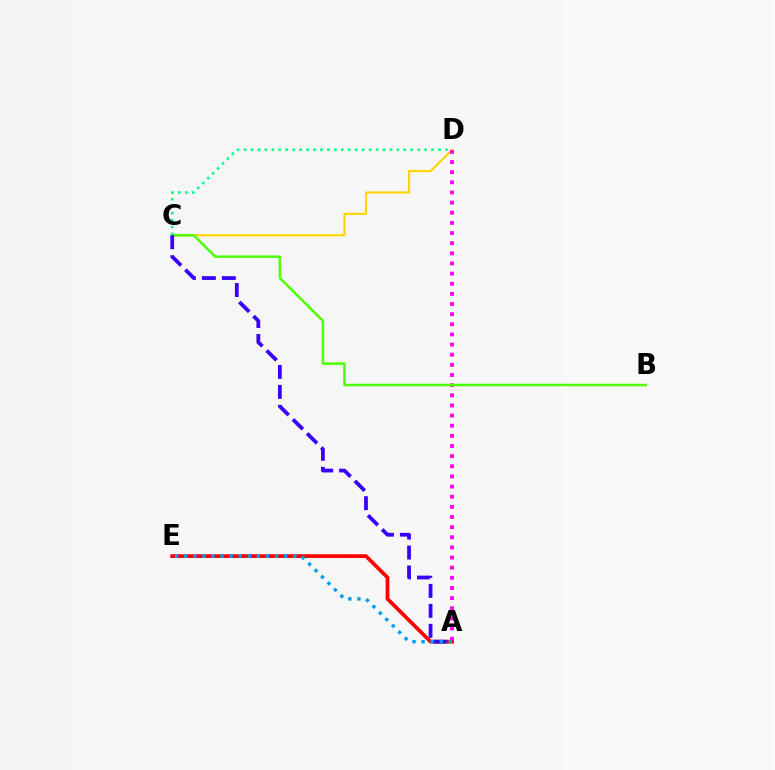{('C', 'D'): [{'color': '#ffd500', 'line_style': 'solid', 'thickness': 1.53}, {'color': '#00ff86', 'line_style': 'dotted', 'thickness': 1.89}], ('A', 'E'): [{'color': '#ff0000', 'line_style': 'solid', 'thickness': 2.7}, {'color': '#009eff', 'line_style': 'dotted', 'thickness': 2.47}], ('A', 'D'): [{'color': '#ff00ed', 'line_style': 'dotted', 'thickness': 2.76}], ('B', 'C'): [{'color': '#4fff00', 'line_style': 'solid', 'thickness': 1.8}], ('A', 'C'): [{'color': '#3700ff', 'line_style': 'dashed', 'thickness': 2.71}]}